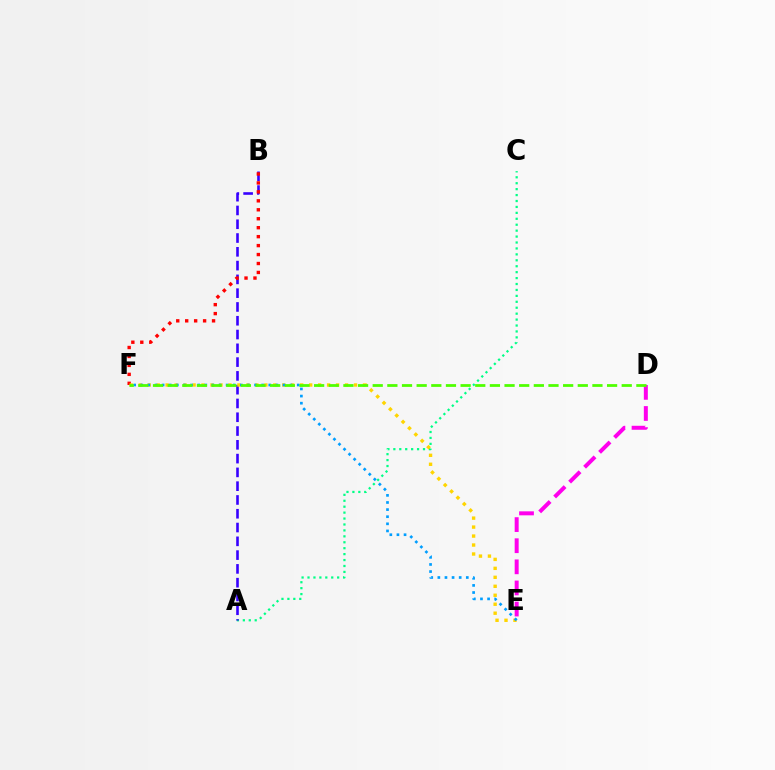{('A', 'C'): [{'color': '#00ff86', 'line_style': 'dotted', 'thickness': 1.61}], ('A', 'B'): [{'color': '#3700ff', 'line_style': 'dashed', 'thickness': 1.87}], ('D', 'E'): [{'color': '#ff00ed', 'line_style': 'dashed', 'thickness': 2.87}], ('B', 'F'): [{'color': '#ff0000', 'line_style': 'dotted', 'thickness': 2.43}], ('E', 'F'): [{'color': '#ffd500', 'line_style': 'dotted', 'thickness': 2.44}, {'color': '#009eff', 'line_style': 'dotted', 'thickness': 1.93}], ('D', 'F'): [{'color': '#4fff00', 'line_style': 'dashed', 'thickness': 1.99}]}